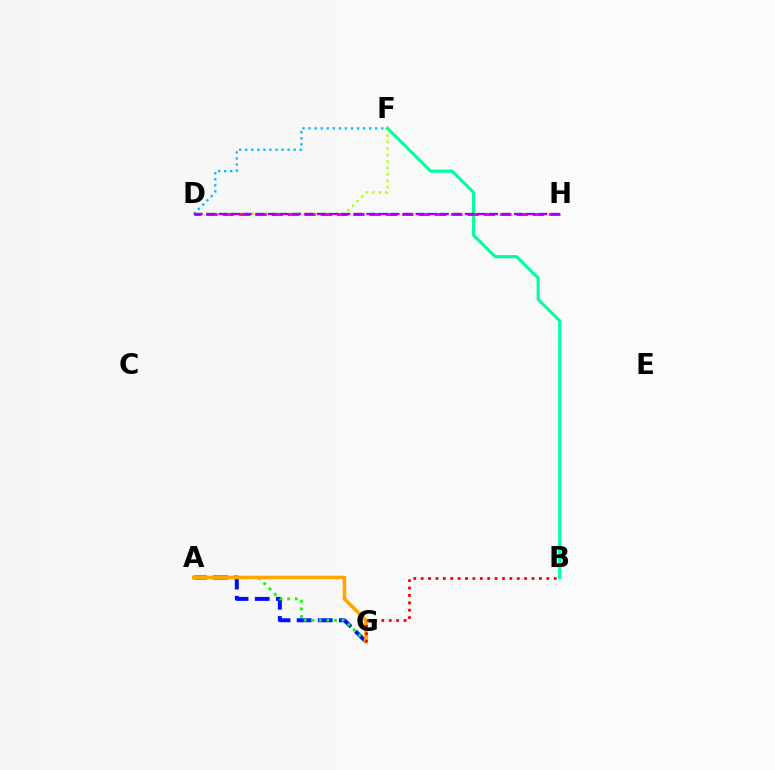{('D', 'F'): [{'color': '#b3ff00', 'line_style': 'dotted', 'thickness': 1.75}, {'color': '#00b5ff', 'line_style': 'dotted', 'thickness': 1.65}], ('A', 'G'): [{'color': '#0010ff', 'line_style': 'dashed', 'thickness': 2.87}, {'color': '#08ff00', 'line_style': 'dotted', 'thickness': 2.06}, {'color': '#ffa500', 'line_style': 'solid', 'thickness': 2.6}], ('B', 'F'): [{'color': '#00ff9d', 'line_style': 'solid', 'thickness': 2.26}], ('D', 'H'): [{'color': '#ff00bd', 'line_style': 'dashed', 'thickness': 2.22}, {'color': '#9b00ff', 'line_style': 'dashed', 'thickness': 1.67}], ('B', 'G'): [{'color': '#ff0000', 'line_style': 'dotted', 'thickness': 2.01}]}